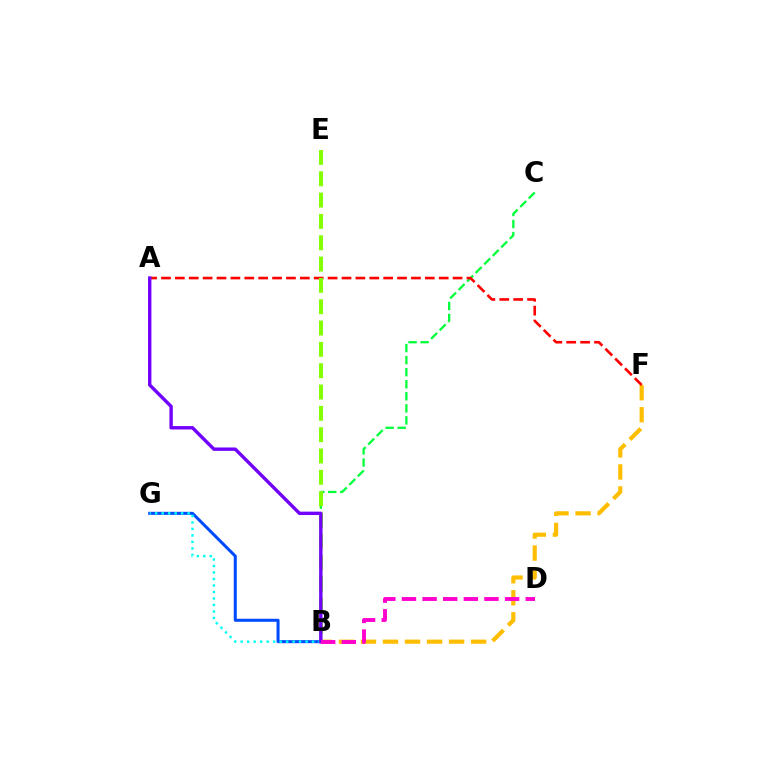{('B', 'F'): [{'color': '#ffbd00', 'line_style': 'dashed', 'thickness': 2.99}], ('B', 'G'): [{'color': '#004bff', 'line_style': 'solid', 'thickness': 2.18}, {'color': '#00fff6', 'line_style': 'dotted', 'thickness': 1.76}], ('B', 'C'): [{'color': '#00ff39', 'line_style': 'dashed', 'thickness': 1.64}], ('A', 'F'): [{'color': '#ff0000', 'line_style': 'dashed', 'thickness': 1.89}], ('B', 'E'): [{'color': '#84ff00', 'line_style': 'dashed', 'thickness': 2.9}], ('A', 'B'): [{'color': '#7200ff', 'line_style': 'solid', 'thickness': 2.43}], ('B', 'D'): [{'color': '#ff00cf', 'line_style': 'dashed', 'thickness': 2.8}]}